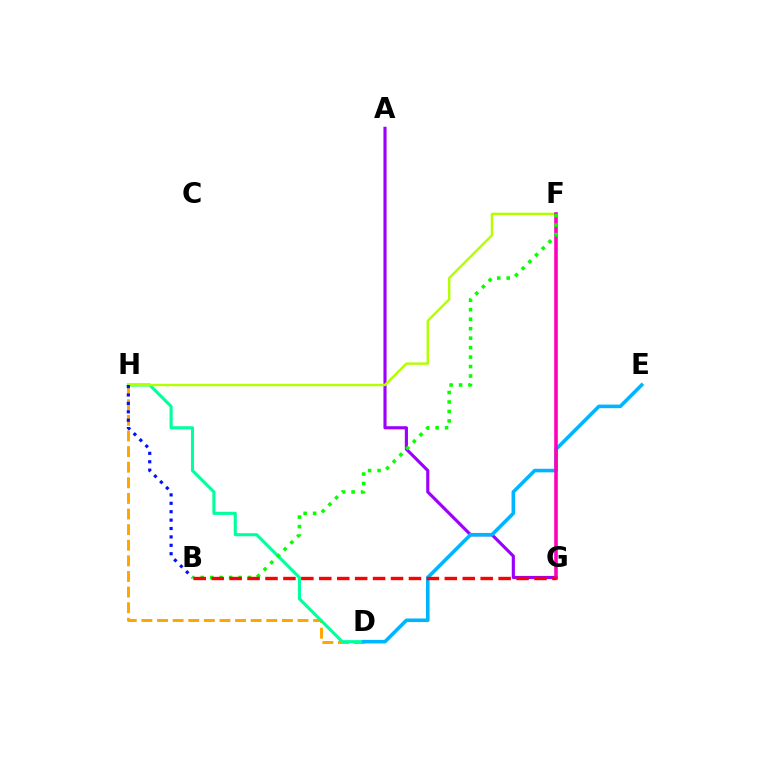{('A', 'G'): [{'color': '#9b00ff', 'line_style': 'solid', 'thickness': 2.26}], ('D', 'H'): [{'color': '#ffa500', 'line_style': 'dashed', 'thickness': 2.12}, {'color': '#00ff9d', 'line_style': 'solid', 'thickness': 2.22}], ('D', 'E'): [{'color': '#00b5ff', 'line_style': 'solid', 'thickness': 2.59}], ('F', 'H'): [{'color': '#b3ff00', 'line_style': 'solid', 'thickness': 1.74}], ('B', 'H'): [{'color': '#0010ff', 'line_style': 'dotted', 'thickness': 2.28}], ('F', 'G'): [{'color': '#ff00bd', 'line_style': 'solid', 'thickness': 2.59}], ('B', 'F'): [{'color': '#08ff00', 'line_style': 'dotted', 'thickness': 2.57}], ('B', 'G'): [{'color': '#ff0000', 'line_style': 'dashed', 'thickness': 2.44}]}